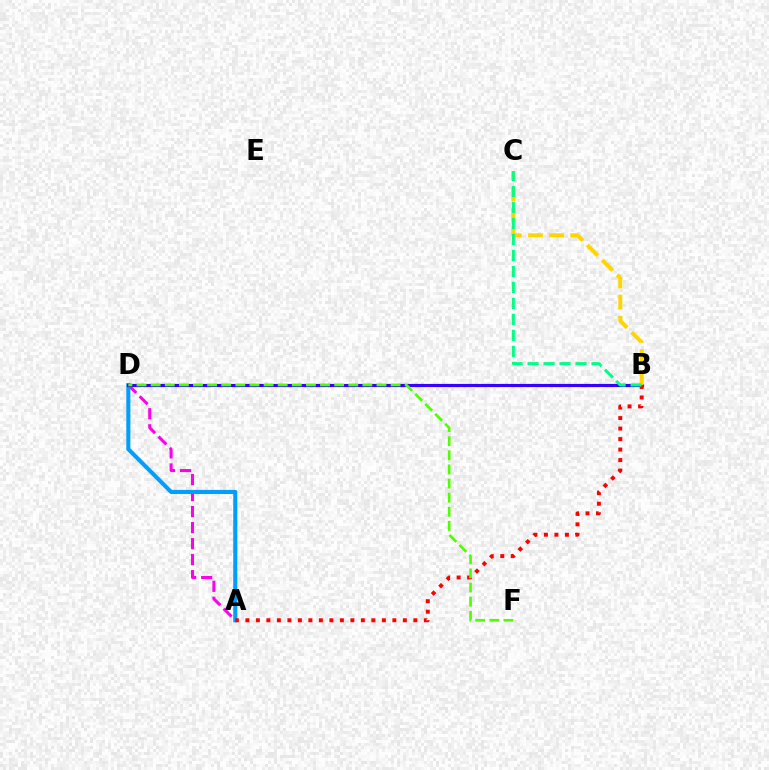{('A', 'D'): [{'color': '#ff00ed', 'line_style': 'dashed', 'thickness': 2.18}, {'color': '#009eff', 'line_style': 'solid', 'thickness': 2.94}], ('B', 'D'): [{'color': '#3700ff', 'line_style': 'solid', 'thickness': 2.28}], ('A', 'B'): [{'color': '#ff0000', 'line_style': 'dotted', 'thickness': 2.85}], ('B', 'C'): [{'color': '#ffd500', 'line_style': 'dashed', 'thickness': 2.87}, {'color': '#00ff86', 'line_style': 'dashed', 'thickness': 2.17}], ('D', 'F'): [{'color': '#4fff00', 'line_style': 'dashed', 'thickness': 1.92}]}